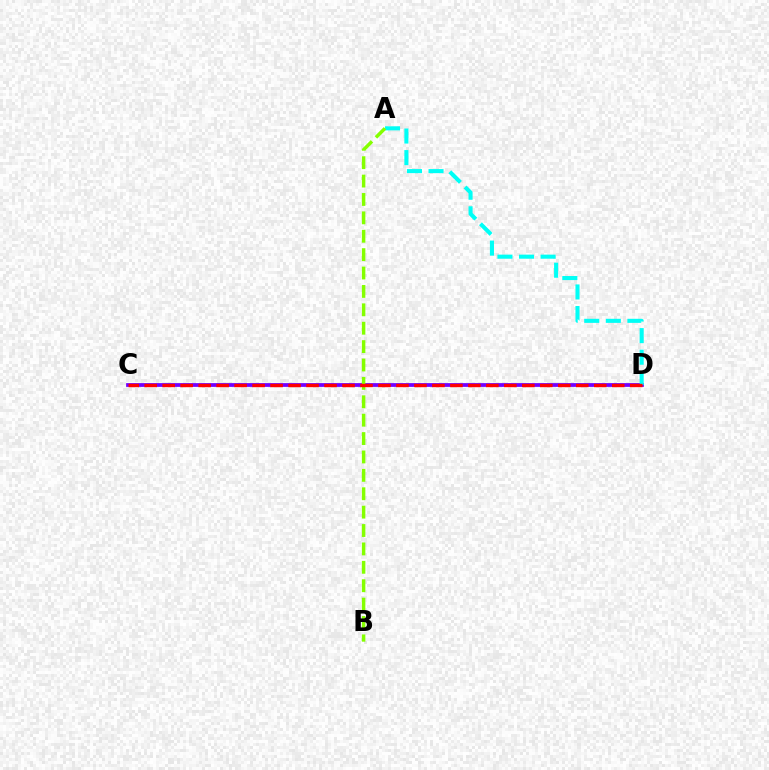{('C', 'D'): [{'color': '#7200ff', 'line_style': 'solid', 'thickness': 2.71}, {'color': '#ff0000', 'line_style': 'dashed', 'thickness': 2.44}], ('A', 'D'): [{'color': '#00fff6', 'line_style': 'dashed', 'thickness': 2.93}], ('A', 'B'): [{'color': '#84ff00', 'line_style': 'dashed', 'thickness': 2.5}]}